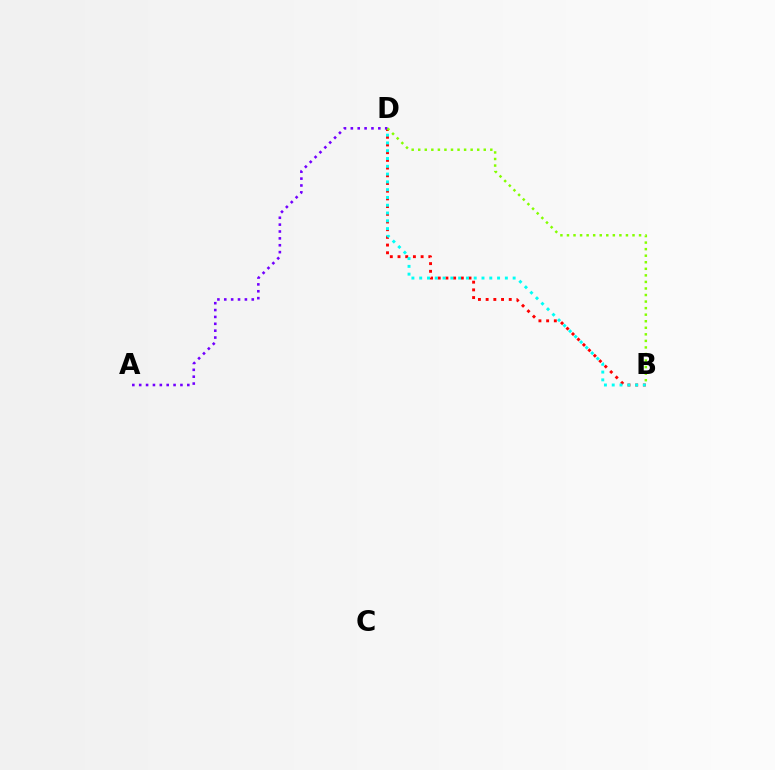{('B', 'D'): [{'color': '#ff0000', 'line_style': 'dotted', 'thickness': 2.09}, {'color': '#00fff6', 'line_style': 'dotted', 'thickness': 2.12}, {'color': '#84ff00', 'line_style': 'dotted', 'thickness': 1.78}], ('A', 'D'): [{'color': '#7200ff', 'line_style': 'dotted', 'thickness': 1.87}]}